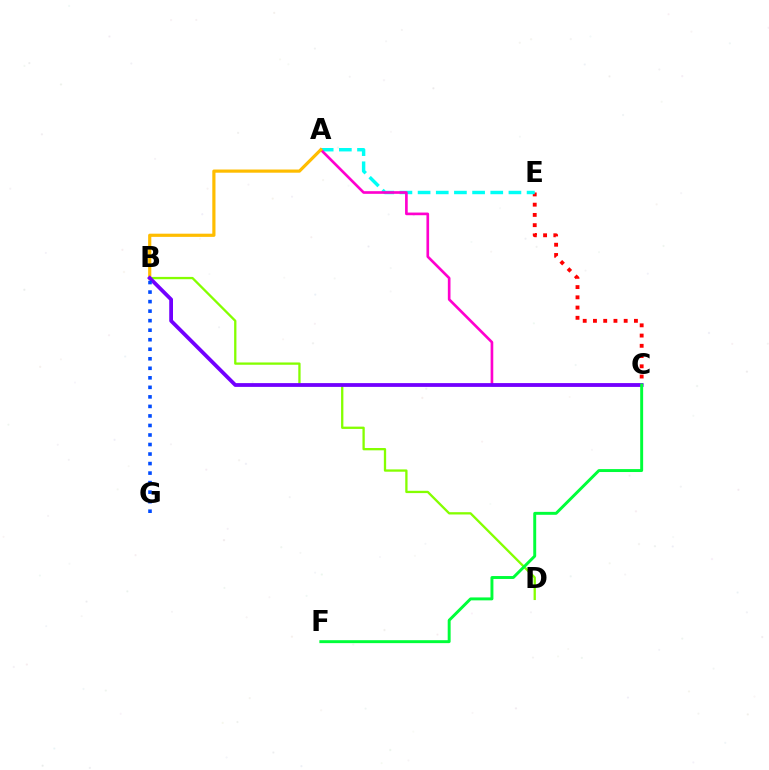{('C', 'E'): [{'color': '#ff0000', 'line_style': 'dotted', 'thickness': 2.78}], ('A', 'E'): [{'color': '#00fff6', 'line_style': 'dashed', 'thickness': 2.47}], ('B', 'D'): [{'color': '#84ff00', 'line_style': 'solid', 'thickness': 1.66}], ('A', 'C'): [{'color': '#ff00cf', 'line_style': 'solid', 'thickness': 1.91}], ('A', 'B'): [{'color': '#ffbd00', 'line_style': 'solid', 'thickness': 2.29}], ('B', 'C'): [{'color': '#7200ff', 'line_style': 'solid', 'thickness': 2.72}], ('C', 'F'): [{'color': '#00ff39', 'line_style': 'solid', 'thickness': 2.11}], ('B', 'G'): [{'color': '#004bff', 'line_style': 'dotted', 'thickness': 2.59}]}